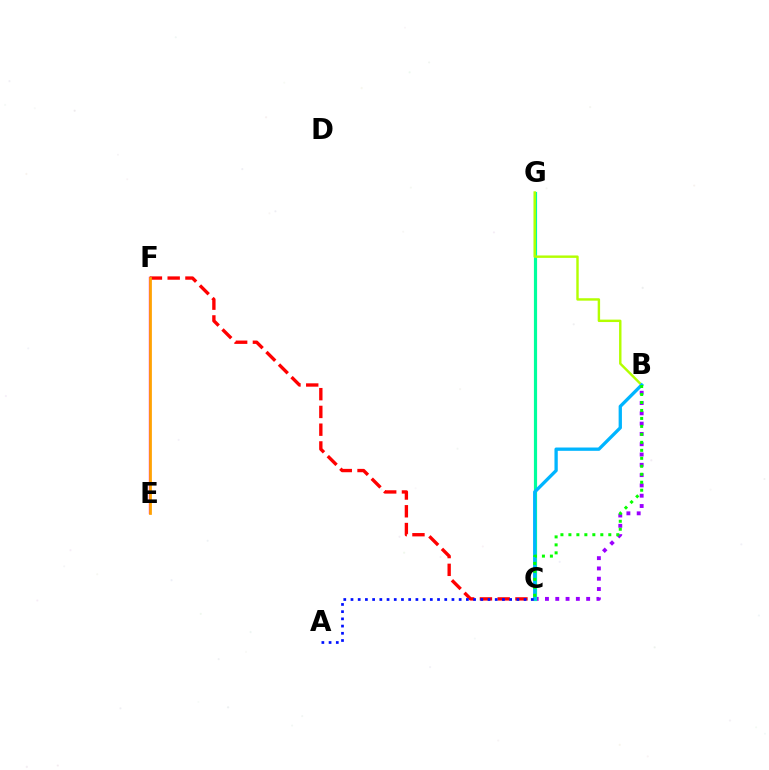{('E', 'F'): [{'color': '#ff00bd', 'line_style': 'solid', 'thickness': 1.67}, {'color': '#ffa500', 'line_style': 'solid', 'thickness': 1.96}], ('B', 'C'): [{'color': '#9b00ff', 'line_style': 'dotted', 'thickness': 2.8}, {'color': '#00b5ff', 'line_style': 'solid', 'thickness': 2.38}, {'color': '#08ff00', 'line_style': 'dotted', 'thickness': 2.17}], ('C', 'F'): [{'color': '#ff0000', 'line_style': 'dashed', 'thickness': 2.41}], ('C', 'G'): [{'color': '#00ff9d', 'line_style': 'solid', 'thickness': 2.29}], ('B', 'G'): [{'color': '#b3ff00', 'line_style': 'solid', 'thickness': 1.74}], ('A', 'C'): [{'color': '#0010ff', 'line_style': 'dotted', 'thickness': 1.96}]}